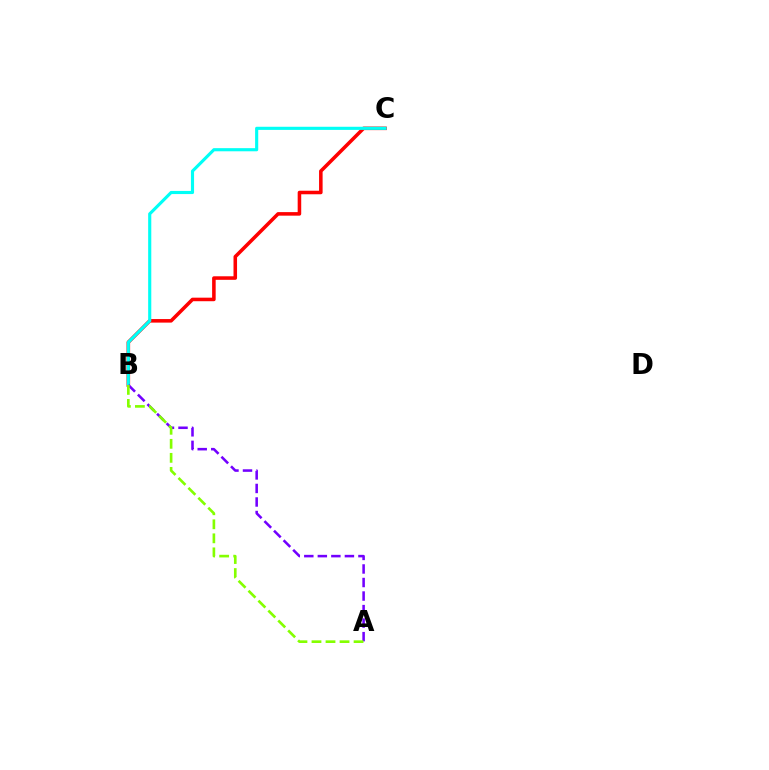{('B', 'C'): [{'color': '#ff0000', 'line_style': 'solid', 'thickness': 2.55}, {'color': '#00fff6', 'line_style': 'solid', 'thickness': 2.25}], ('A', 'B'): [{'color': '#7200ff', 'line_style': 'dashed', 'thickness': 1.84}, {'color': '#84ff00', 'line_style': 'dashed', 'thickness': 1.91}]}